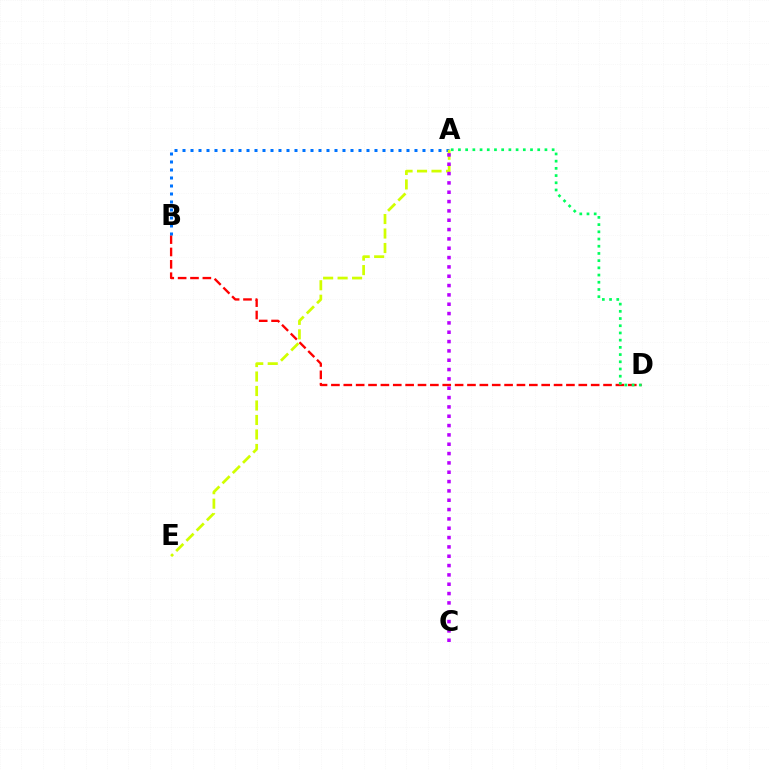{('B', 'D'): [{'color': '#ff0000', 'line_style': 'dashed', 'thickness': 1.68}], ('A', 'B'): [{'color': '#0074ff', 'line_style': 'dotted', 'thickness': 2.17}], ('A', 'E'): [{'color': '#d1ff00', 'line_style': 'dashed', 'thickness': 1.97}], ('A', 'C'): [{'color': '#b900ff', 'line_style': 'dotted', 'thickness': 2.54}], ('A', 'D'): [{'color': '#00ff5c', 'line_style': 'dotted', 'thickness': 1.96}]}